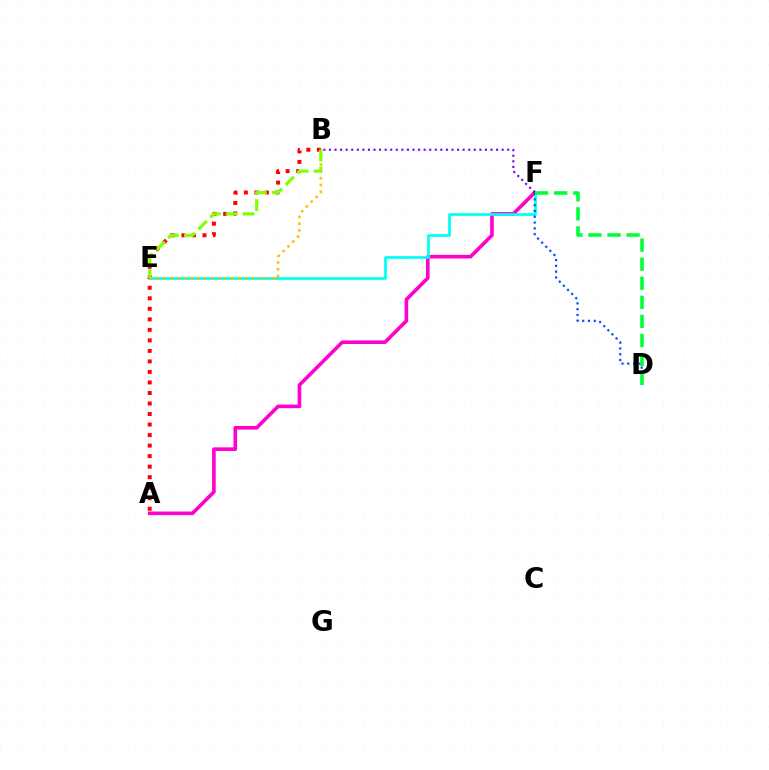{('A', 'F'): [{'color': '#ff00cf', 'line_style': 'solid', 'thickness': 2.6}], ('A', 'B'): [{'color': '#ff0000', 'line_style': 'dotted', 'thickness': 2.86}], ('E', 'F'): [{'color': '#00fff6', 'line_style': 'solid', 'thickness': 1.96}], ('D', 'F'): [{'color': '#004bff', 'line_style': 'dotted', 'thickness': 1.57}, {'color': '#00ff39', 'line_style': 'dashed', 'thickness': 2.59}], ('B', 'E'): [{'color': '#ffbd00', 'line_style': 'dotted', 'thickness': 1.85}, {'color': '#84ff00', 'line_style': 'dashed', 'thickness': 2.29}], ('B', 'F'): [{'color': '#7200ff', 'line_style': 'dotted', 'thickness': 1.51}]}